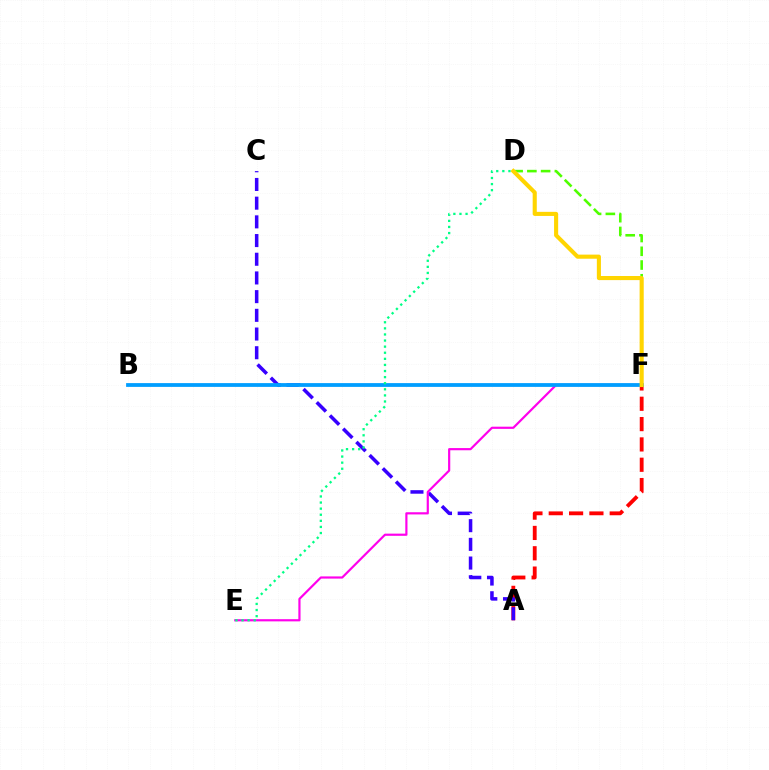{('D', 'F'): [{'color': '#4fff00', 'line_style': 'dashed', 'thickness': 1.87}, {'color': '#ffd500', 'line_style': 'solid', 'thickness': 2.95}], ('A', 'F'): [{'color': '#ff0000', 'line_style': 'dashed', 'thickness': 2.76}], ('A', 'C'): [{'color': '#3700ff', 'line_style': 'dashed', 'thickness': 2.54}], ('E', 'F'): [{'color': '#ff00ed', 'line_style': 'solid', 'thickness': 1.57}], ('B', 'F'): [{'color': '#009eff', 'line_style': 'solid', 'thickness': 2.72}], ('D', 'E'): [{'color': '#00ff86', 'line_style': 'dotted', 'thickness': 1.66}]}